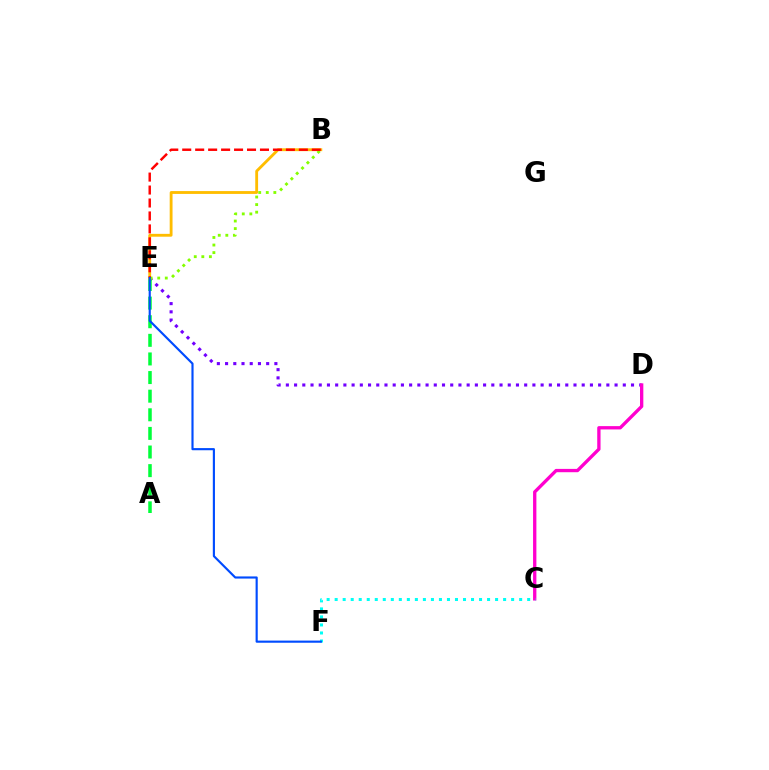{('D', 'E'): [{'color': '#7200ff', 'line_style': 'dotted', 'thickness': 2.23}], ('A', 'E'): [{'color': '#00ff39', 'line_style': 'dashed', 'thickness': 2.53}], ('C', 'D'): [{'color': '#ff00cf', 'line_style': 'solid', 'thickness': 2.39}], ('B', 'E'): [{'color': '#ffbd00', 'line_style': 'solid', 'thickness': 2.05}, {'color': '#84ff00', 'line_style': 'dotted', 'thickness': 2.06}, {'color': '#ff0000', 'line_style': 'dashed', 'thickness': 1.76}], ('C', 'F'): [{'color': '#00fff6', 'line_style': 'dotted', 'thickness': 2.18}], ('E', 'F'): [{'color': '#004bff', 'line_style': 'solid', 'thickness': 1.55}]}